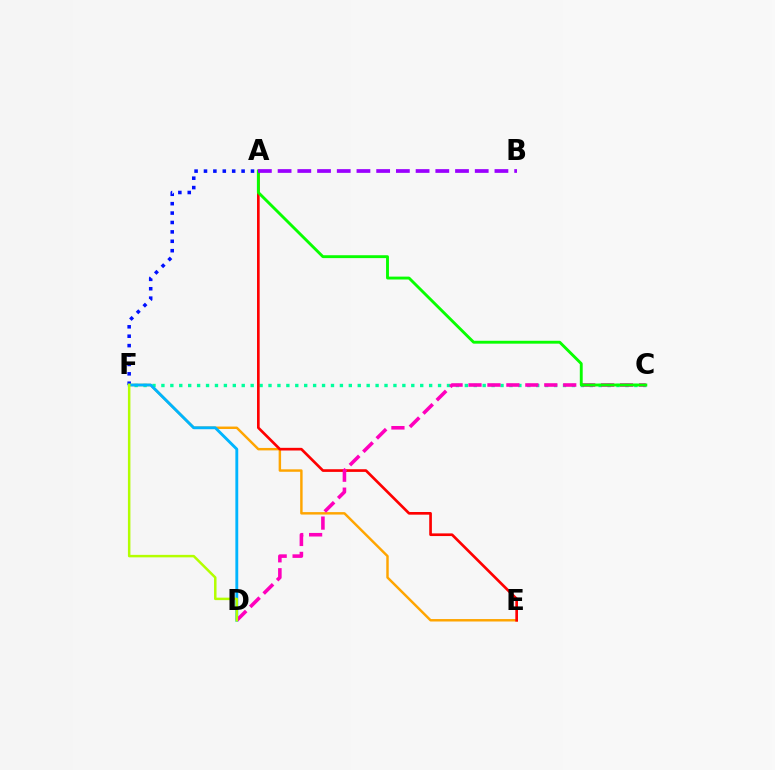{('A', 'F'): [{'color': '#0010ff', 'line_style': 'dotted', 'thickness': 2.55}], ('E', 'F'): [{'color': '#ffa500', 'line_style': 'solid', 'thickness': 1.77}], ('C', 'F'): [{'color': '#00ff9d', 'line_style': 'dotted', 'thickness': 2.42}], ('A', 'E'): [{'color': '#ff0000', 'line_style': 'solid', 'thickness': 1.92}], ('D', 'F'): [{'color': '#00b5ff', 'line_style': 'solid', 'thickness': 2.06}, {'color': '#b3ff00', 'line_style': 'solid', 'thickness': 1.79}], ('C', 'D'): [{'color': '#ff00bd', 'line_style': 'dashed', 'thickness': 2.57}], ('A', 'C'): [{'color': '#08ff00', 'line_style': 'solid', 'thickness': 2.07}], ('A', 'B'): [{'color': '#9b00ff', 'line_style': 'dashed', 'thickness': 2.68}]}